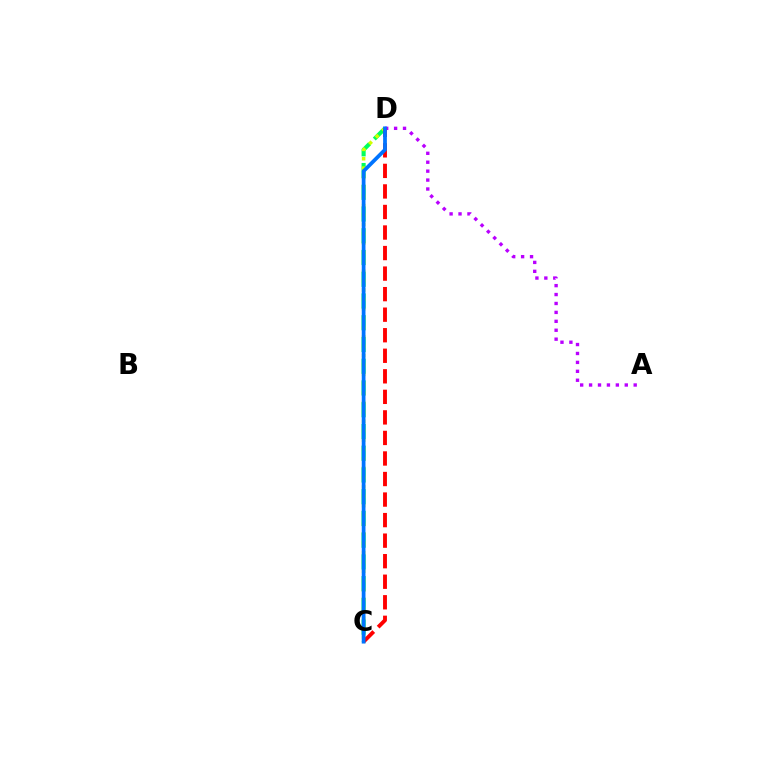{('C', 'D'): [{'color': '#00ff5c', 'line_style': 'dashed', 'thickness': 2.95}, {'color': '#d1ff00', 'line_style': 'dotted', 'thickness': 2.55}, {'color': '#ff0000', 'line_style': 'dashed', 'thickness': 2.79}, {'color': '#0074ff', 'line_style': 'solid', 'thickness': 2.7}], ('A', 'D'): [{'color': '#b900ff', 'line_style': 'dotted', 'thickness': 2.42}]}